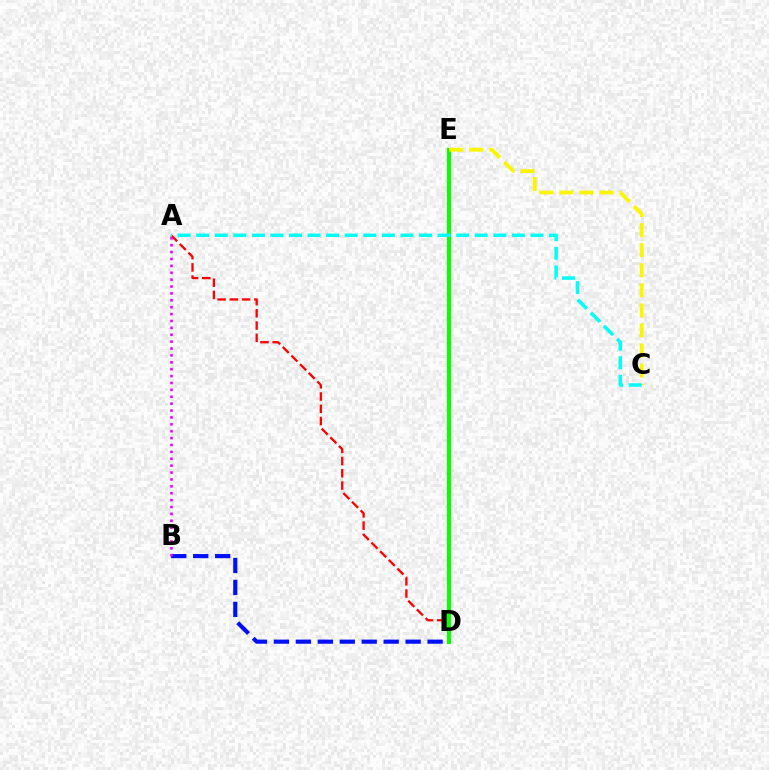{('B', 'D'): [{'color': '#0010ff', 'line_style': 'dashed', 'thickness': 2.98}], ('A', 'D'): [{'color': '#ff0000', 'line_style': 'dashed', 'thickness': 1.66}], ('A', 'B'): [{'color': '#ee00ff', 'line_style': 'dotted', 'thickness': 1.87}], ('D', 'E'): [{'color': '#08ff00', 'line_style': 'solid', 'thickness': 2.96}], ('C', 'E'): [{'color': '#fcf500', 'line_style': 'dashed', 'thickness': 2.73}], ('A', 'C'): [{'color': '#00fff6', 'line_style': 'dashed', 'thickness': 2.52}]}